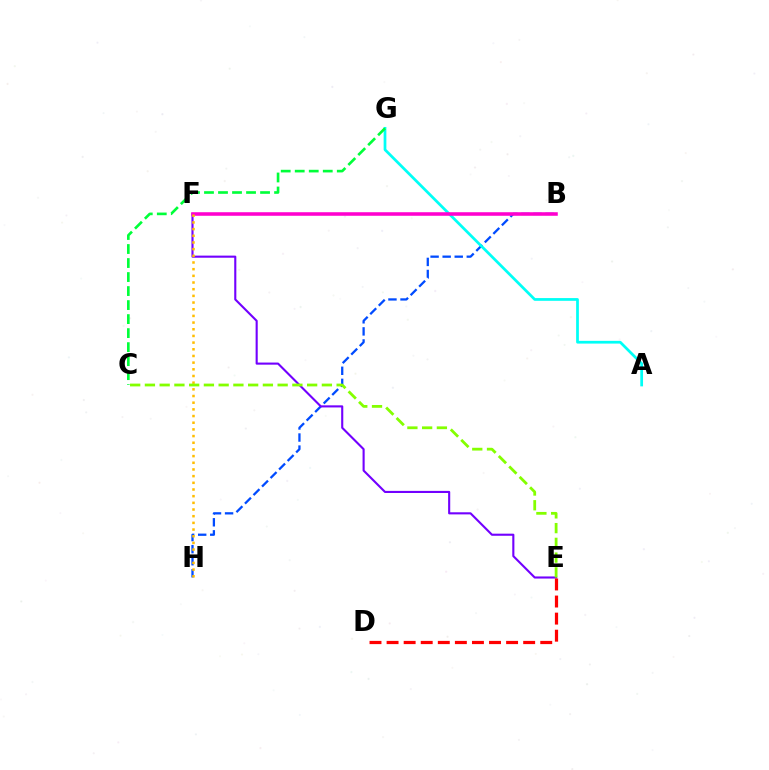{('B', 'H'): [{'color': '#004bff', 'line_style': 'dashed', 'thickness': 1.64}], ('E', 'F'): [{'color': '#7200ff', 'line_style': 'solid', 'thickness': 1.52}], ('A', 'G'): [{'color': '#00fff6', 'line_style': 'solid', 'thickness': 1.97}], ('B', 'F'): [{'color': '#ff00cf', 'line_style': 'solid', 'thickness': 2.56}], ('D', 'E'): [{'color': '#ff0000', 'line_style': 'dashed', 'thickness': 2.32}], ('F', 'H'): [{'color': '#ffbd00', 'line_style': 'dotted', 'thickness': 1.81}], ('C', 'G'): [{'color': '#00ff39', 'line_style': 'dashed', 'thickness': 1.9}], ('C', 'E'): [{'color': '#84ff00', 'line_style': 'dashed', 'thickness': 2.0}]}